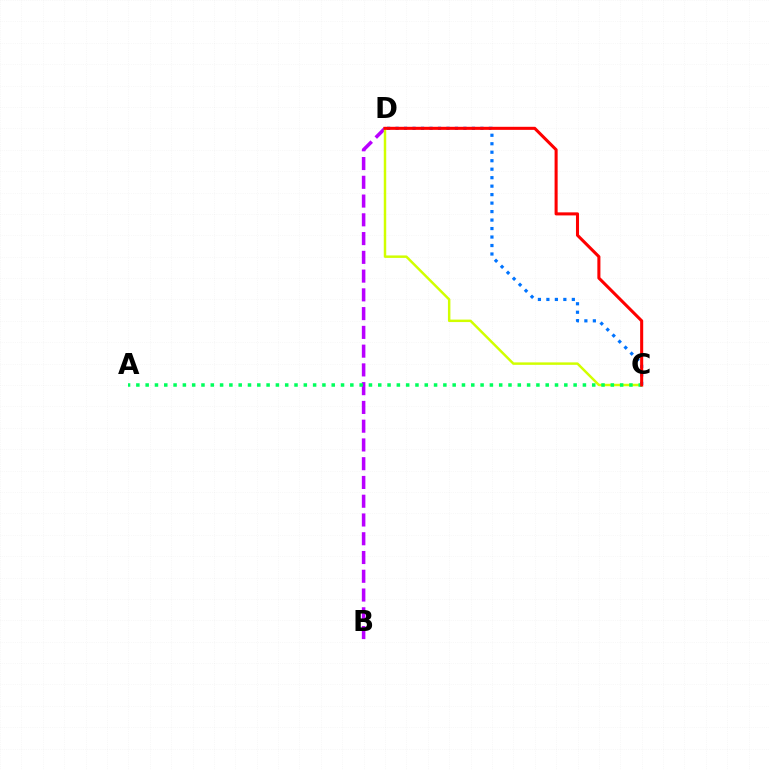{('C', 'D'): [{'color': '#0074ff', 'line_style': 'dotted', 'thickness': 2.3}, {'color': '#d1ff00', 'line_style': 'solid', 'thickness': 1.78}, {'color': '#ff0000', 'line_style': 'solid', 'thickness': 2.2}], ('B', 'D'): [{'color': '#b900ff', 'line_style': 'dashed', 'thickness': 2.55}], ('A', 'C'): [{'color': '#00ff5c', 'line_style': 'dotted', 'thickness': 2.53}]}